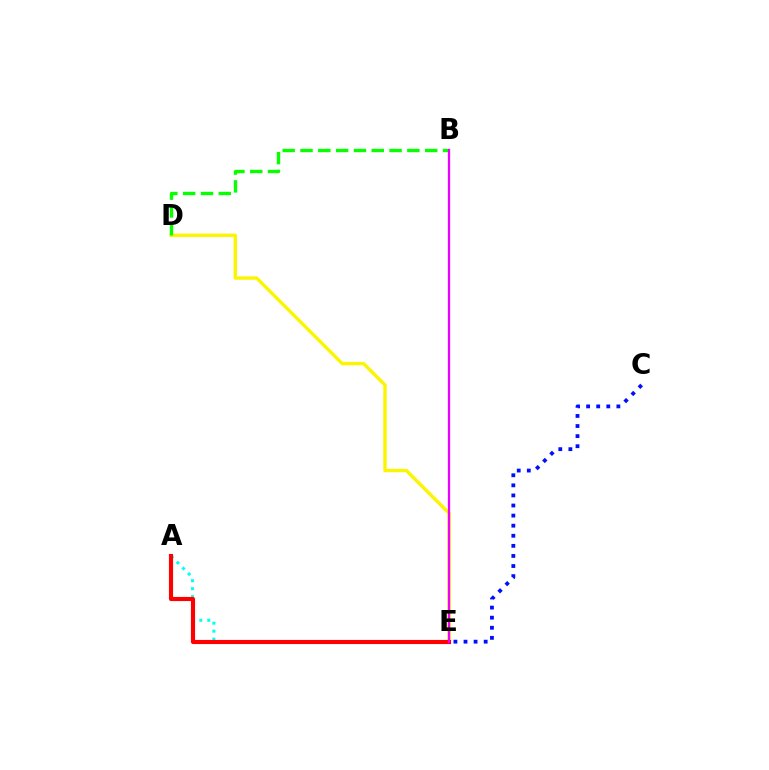{('A', 'E'): [{'color': '#00fff6', 'line_style': 'dotted', 'thickness': 2.17}, {'color': '#ff0000', 'line_style': 'solid', 'thickness': 2.97}], ('D', 'E'): [{'color': '#fcf500', 'line_style': 'solid', 'thickness': 2.44}], ('B', 'D'): [{'color': '#08ff00', 'line_style': 'dashed', 'thickness': 2.42}], ('B', 'E'): [{'color': '#ee00ff', 'line_style': 'solid', 'thickness': 1.64}], ('C', 'E'): [{'color': '#0010ff', 'line_style': 'dotted', 'thickness': 2.74}]}